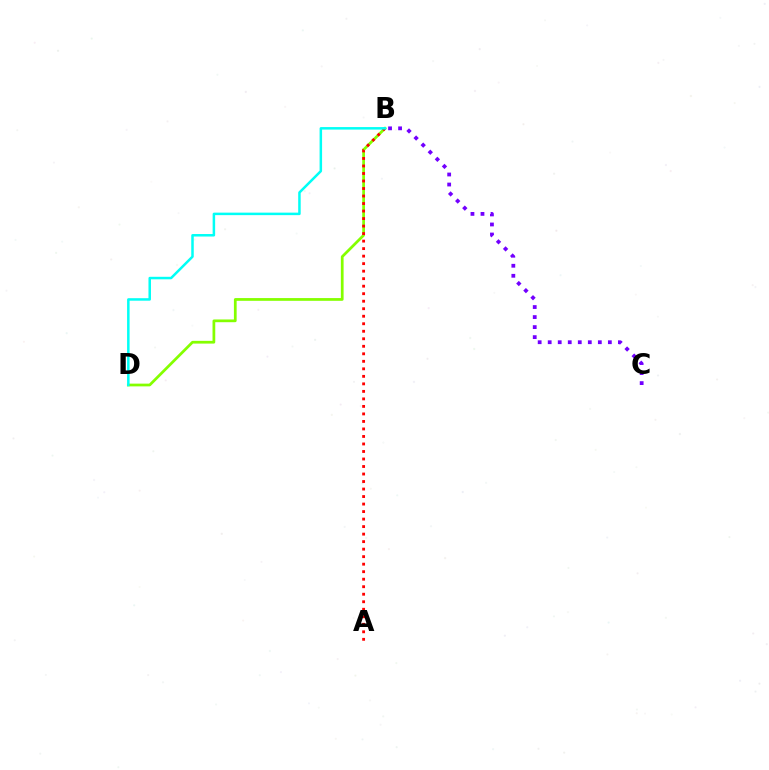{('B', 'D'): [{'color': '#84ff00', 'line_style': 'solid', 'thickness': 1.97}, {'color': '#00fff6', 'line_style': 'solid', 'thickness': 1.8}], ('B', 'C'): [{'color': '#7200ff', 'line_style': 'dotted', 'thickness': 2.72}], ('A', 'B'): [{'color': '#ff0000', 'line_style': 'dotted', 'thickness': 2.04}]}